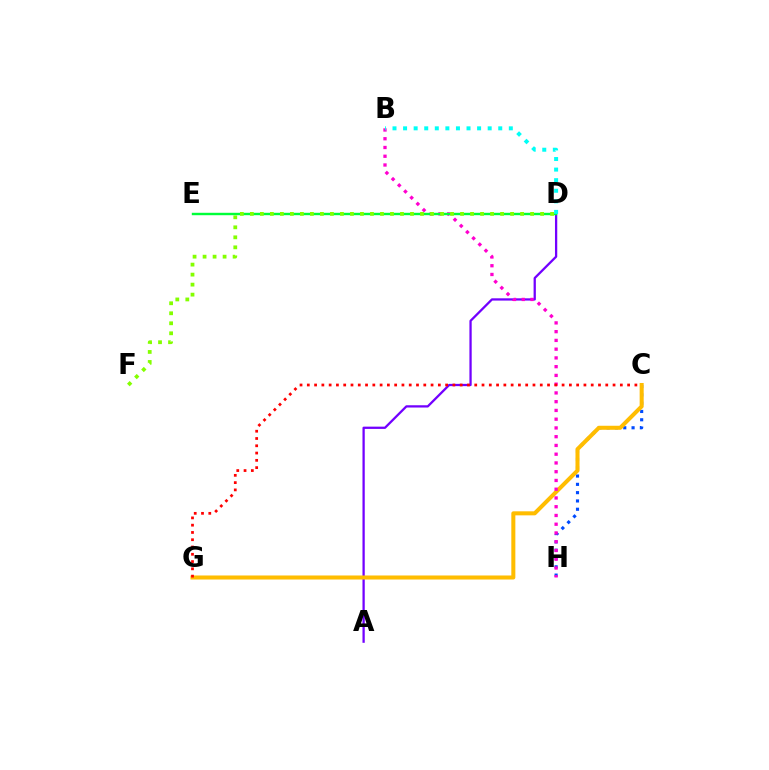{('C', 'H'): [{'color': '#004bff', 'line_style': 'dotted', 'thickness': 2.26}], ('A', 'D'): [{'color': '#7200ff', 'line_style': 'solid', 'thickness': 1.64}], ('C', 'G'): [{'color': '#ffbd00', 'line_style': 'solid', 'thickness': 2.9}, {'color': '#ff0000', 'line_style': 'dotted', 'thickness': 1.98}], ('B', 'H'): [{'color': '#ff00cf', 'line_style': 'dotted', 'thickness': 2.38}], ('D', 'E'): [{'color': '#00ff39', 'line_style': 'solid', 'thickness': 1.74}], ('D', 'F'): [{'color': '#84ff00', 'line_style': 'dotted', 'thickness': 2.72}], ('B', 'D'): [{'color': '#00fff6', 'line_style': 'dotted', 'thickness': 2.87}]}